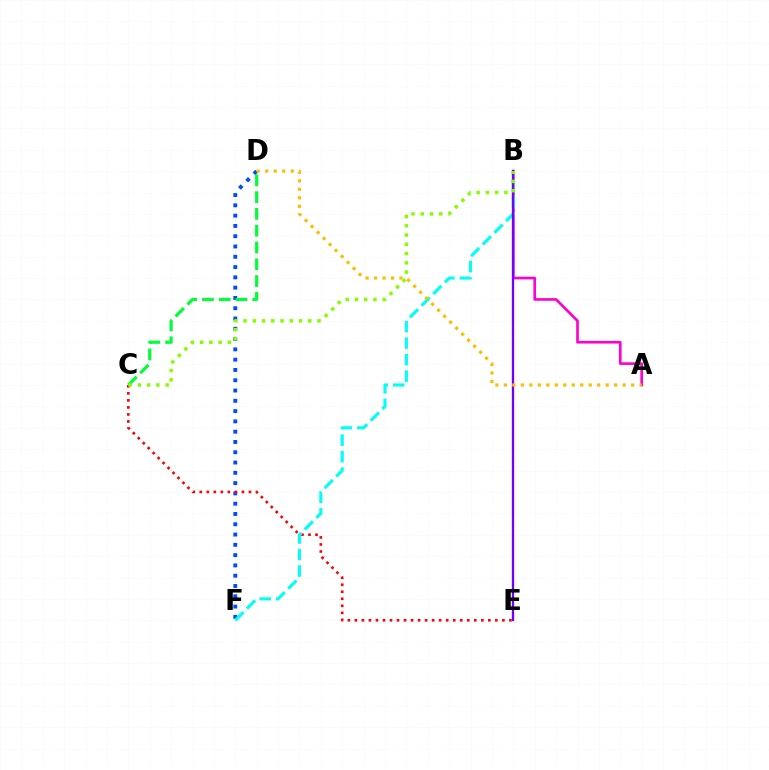{('D', 'F'): [{'color': '#004bff', 'line_style': 'dotted', 'thickness': 2.8}], ('C', 'E'): [{'color': '#ff0000', 'line_style': 'dotted', 'thickness': 1.91}], ('A', 'B'): [{'color': '#ff00cf', 'line_style': 'solid', 'thickness': 1.91}], ('B', 'F'): [{'color': '#00fff6', 'line_style': 'dashed', 'thickness': 2.24}], ('B', 'E'): [{'color': '#7200ff', 'line_style': 'solid', 'thickness': 1.66}], ('A', 'D'): [{'color': '#ffbd00', 'line_style': 'dotted', 'thickness': 2.31}], ('C', 'D'): [{'color': '#00ff39', 'line_style': 'dashed', 'thickness': 2.28}], ('B', 'C'): [{'color': '#84ff00', 'line_style': 'dotted', 'thickness': 2.51}]}